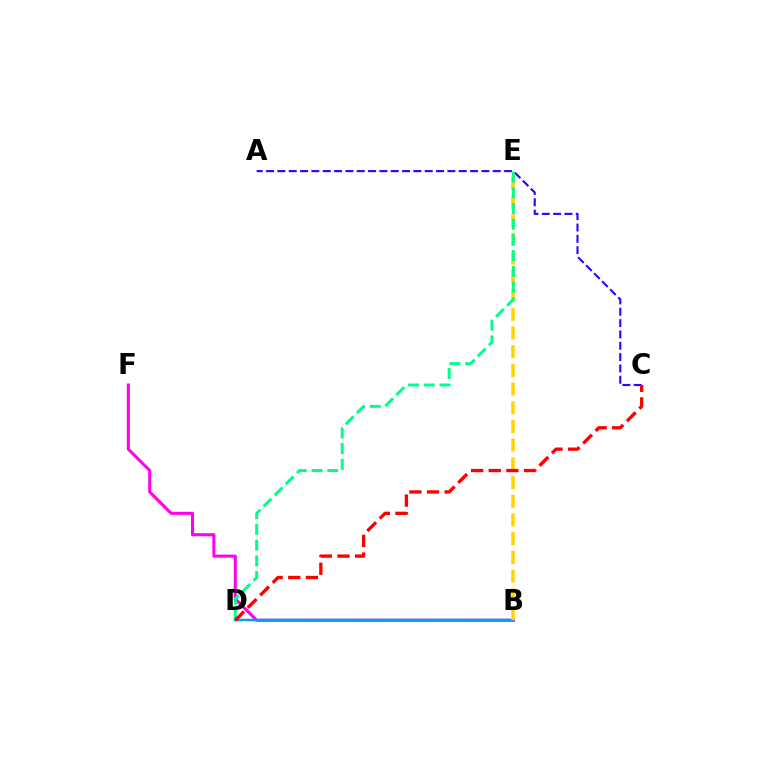{('B', 'D'): [{'color': '#4fff00', 'line_style': 'dashed', 'thickness': 1.66}, {'color': '#009eff', 'line_style': 'solid', 'thickness': 1.72}], ('A', 'C'): [{'color': '#3700ff', 'line_style': 'dashed', 'thickness': 1.54}], ('B', 'F'): [{'color': '#ff00ed', 'line_style': 'solid', 'thickness': 2.2}], ('B', 'E'): [{'color': '#ffd500', 'line_style': 'dashed', 'thickness': 2.54}], ('D', 'E'): [{'color': '#00ff86', 'line_style': 'dashed', 'thickness': 2.13}], ('C', 'D'): [{'color': '#ff0000', 'line_style': 'dashed', 'thickness': 2.4}]}